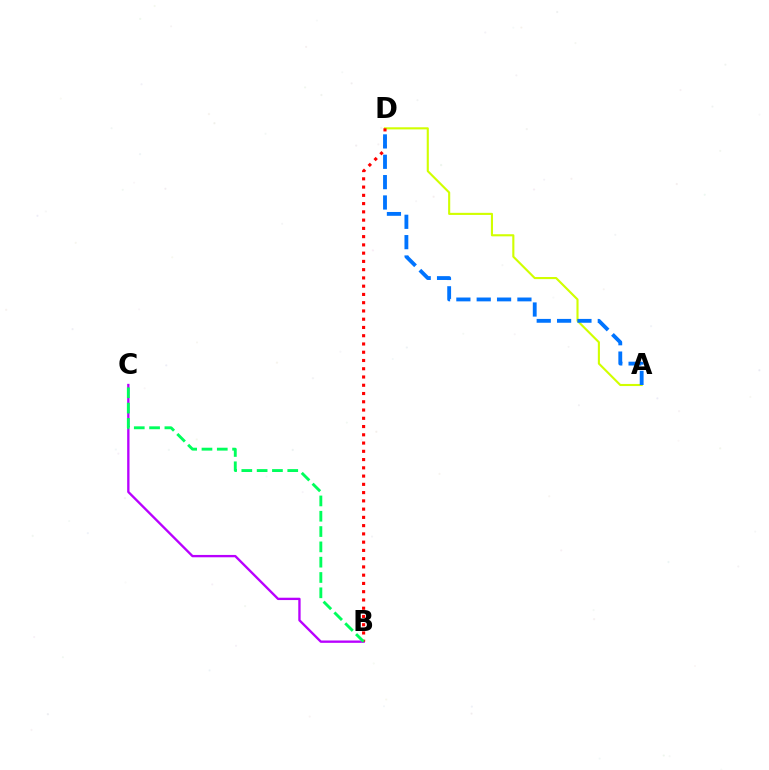{('B', 'C'): [{'color': '#b900ff', 'line_style': 'solid', 'thickness': 1.69}, {'color': '#00ff5c', 'line_style': 'dashed', 'thickness': 2.08}], ('A', 'D'): [{'color': '#d1ff00', 'line_style': 'solid', 'thickness': 1.52}, {'color': '#0074ff', 'line_style': 'dashed', 'thickness': 2.76}], ('B', 'D'): [{'color': '#ff0000', 'line_style': 'dotted', 'thickness': 2.24}]}